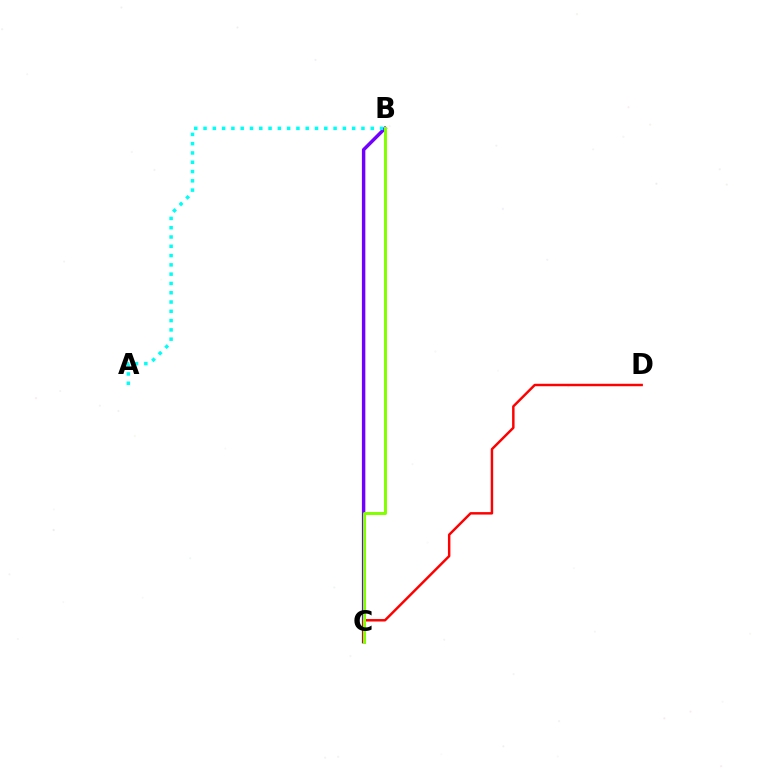{('B', 'C'): [{'color': '#7200ff', 'line_style': 'solid', 'thickness': 2.48}, {'color': '#84ff00', 'line_style': 'solid', 'thickness': 2.15}], ('C', 'D'): [{'color': '#ff0000', 'line_style': 'solid', 'thickness': 1.77}], ('A', 'B'): [{'color': '#00fff6', 'line_style': 'dotted', 'thickness': 2.52}]}